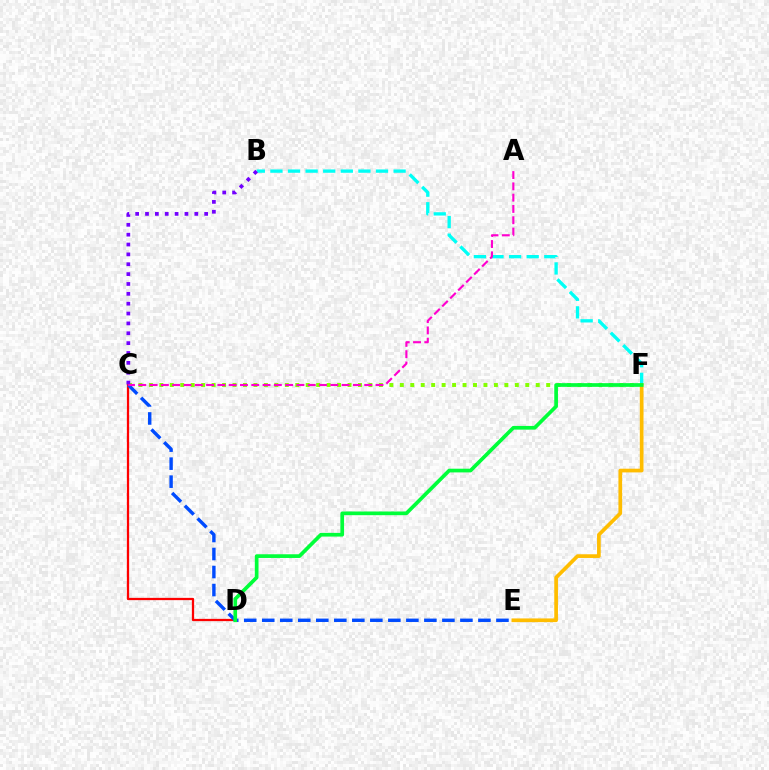{('C', 'F'): [{'color': '#84ff00', 'line_style': 'dotted', 'thickness': 2.84}], ('B', 'F'): [{'color': '#00fff6', 'line_style': 'dashed', 'thickness': 2.39}], ('C', 'D'): [{'color': '#ff0000', 'line_style': 'solid', 'thickness': 1.63}], ('C', 'E'): [{'color': '#004bff', 'line_style': 'dashed', 'thickness': 2.45}], ('E', 'F'): [{'color': '#ffbd00', 'line_style': 'solid', 'thickness': 2.66}], ('B', 'C'): [{'color': '#7200ff', 'line_style': 'dotted', 'thickness': 2.68}], ('A', 'C'): [{'color': '#ff00cf', 'line_style': 'dashed', 'thickness': 1.53}], ('D', 'F'): [{'color': '#00ff39', 'line_style': 'solid', 'thickness': 2.66}]}